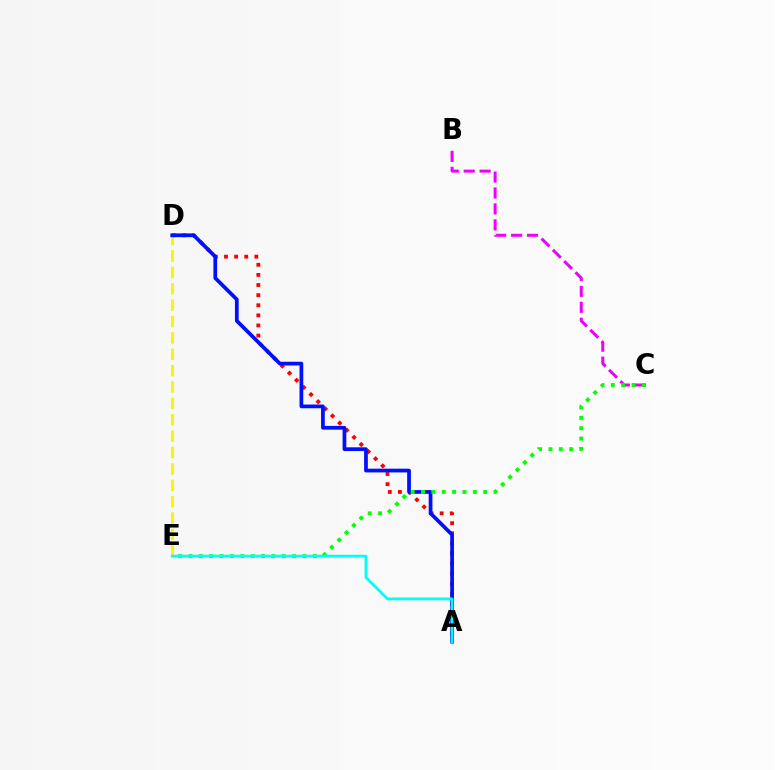{('B', 'C'): [{'color': '#ee00ff', 'line_style': 'dashed', 'thickness': 2.16}], ('D', 'E'): [{'color': '#fcf500', 'line_style': 'dashed', 'thickness': 2.22}], ('A', 'D'): [{'color': '#ff0000', 'line_style': 'dotted', 'thickness': 2.75}, {'color': '#0010ff', 'line_style': 'solid', 'thickness': 2.7}], ('C', 'E'): [{'color': '#08ff00', 'line_style': 'dotted', 'thickness': 2.81}], ('A', 'E'): [{'color': '#00fff6', 'line_style': 'solid', 'thickness': 2.0}]}